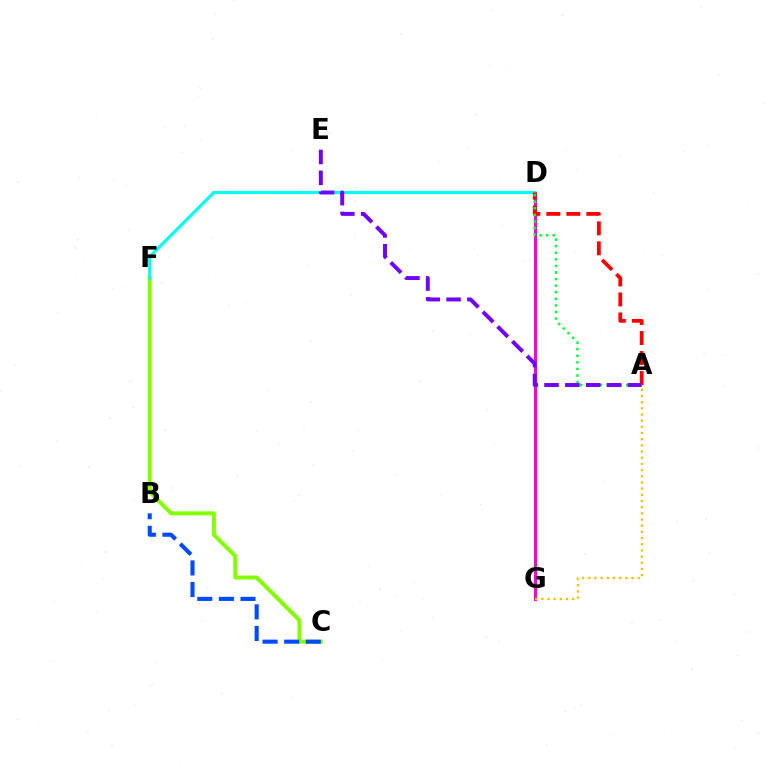{('C', 'F'): [{'color': '#84ff00', 'line_style': 'solid', 'thickness': 2.86}], ('D', 'G'): [{'color': '#ff00cf', 'line_style': 'solid', 'thickness': 2.21}], ('D', 'F'): [{'color': '#00fff6', 'line_style': 'solid', 'thickness': 2.24}], ('A', 'D'): [{'color': '#ff0000', 'line_style': 'dashed', 'thickness': 2.72}, {'color': '#00ff39', 'line_style': 'dotted', 'thickness': 1.79}], ('A', 'G'): [{'color': '#ffbd00', 'line_style': 'dotted', 'thickness': 1.68}], ('B', 'C'): [{'color': '#004bff', 'line_style': 'dashed', 'thickness': 2.94}], ('A', 'E'): [{'color': '#7200ff', 'line_style': 'dashed', 'thickness': 2.83}]}